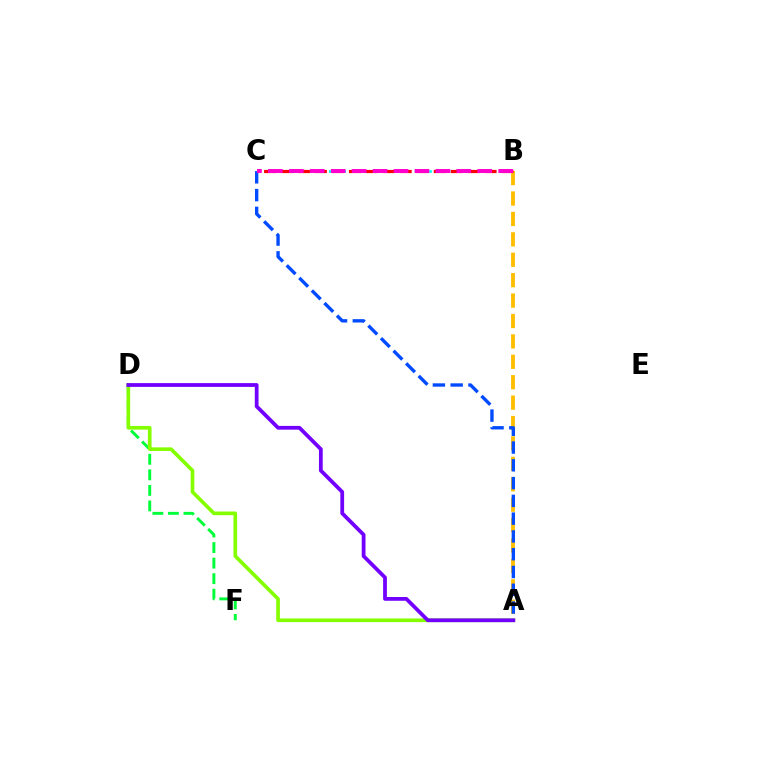{('D', 'F'): [{'color': '#00ff39', 'line_style': 'dashed', 'thickness': 2.11}], ('A', 'B'): [{'color': '#ffbd00', 'line_style': 'dashed', 'thickness': 2.77}], ('B', 'C'): [{'color': '#00fff6', 'line_style': 'dotted', 'thickness': 1.94}, {'color': '#ff0000', 'line_style': 'dashed', 'thickness': 2.31}, {'color': '#ff00cf', 'line_style': 'dashed', 'thickness': 2.84}], ('A', 'C'): [{'color': '#004bff', 'line_style': 'dashed', 'thickness': 2.42}], ('A', 'D'): [{'color': '#84ff00', 'line_style': 'solid', 'thickness': 2.62}, {'color': '#7200ff', 'line_style': 'solid', 'thickness': 2.71}]}